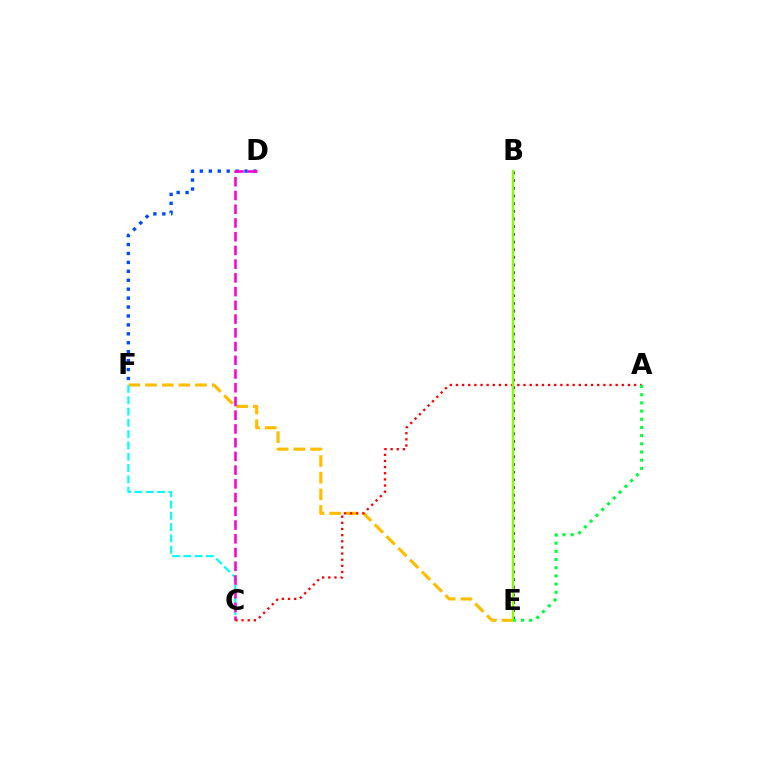{('E', 'F'): [{'color': '#ffbd00', 'line_style': 'dashed', 'thickness': 2.26}], ('C', 'F'): [{'color': '#00fff6', 'line_style': 'dashed', 'thickness': 1.54}], ('D', 'F'): [{'color': '#004bff', 'line_style': 'dotted', 'thickness': 2.43}], ('C', 'D'): [{'color': '#ff00cf', 'line_style': 'dashed', 'thickness': 1.87}], ('A', 'C'): [{'color': '#ff0000', 'line_style': 'dotted', 'thickness': 1.67}], ('B', 'E'): [{'color': '#7200ff', 'line_style': 'dotted', 'thickness': 2.08}, {'color': '#84ff00', 'line_style': 'solid', 'thickness': 1.63}], ('A', 'E'): [{'color': '#00ff39', 'line_style': 'dotted', 'thickness': 2.22}]}